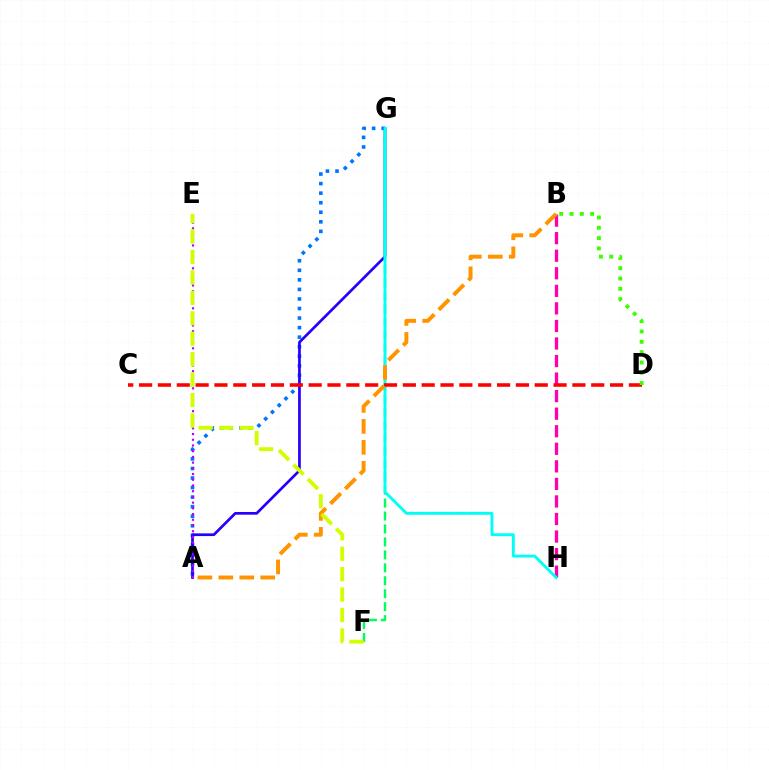{('A', 'G'): [{'color': '#0074ff', 'line_style': 'dotted', 'thickness': 2.6}, {'color': '#2500ff', 'line_style': 'solid', 'thickness': 1.95}], ('B', 'H'): [{'color': '#ff00ac', 'line_style': 'dashed', 'thickness': 2.38}], ('F', 'G'): [{'color': '#00ff5c', 'line_style': 'dashed', 'thickness': 1.76}], ('G', 'H'): [{'color': '#00fff6', 'line_style': 'solid', 'thickness': 2.07}], ('C', 'D'): [{'color': '#ff0000', 'line_style': 'dashed', 'thickness': 2.56}], ('A', 'E'): [{'color': '#b900ff', 'line_style': 'dotted', 'thickness': 1.55}], ('B', 'D'): [{'color': '#3dff00', 'line_style': 'dotted', 'thickness': 2.8}], ('A', 'B'): [{'color': '#ff9400', 'line_style': 'dashed', 'thickness': 2.84}], ('E', 'F'): [{'color': '#d1ff00', 'line_style': 'dashed', 'thickness': 2.78}]}